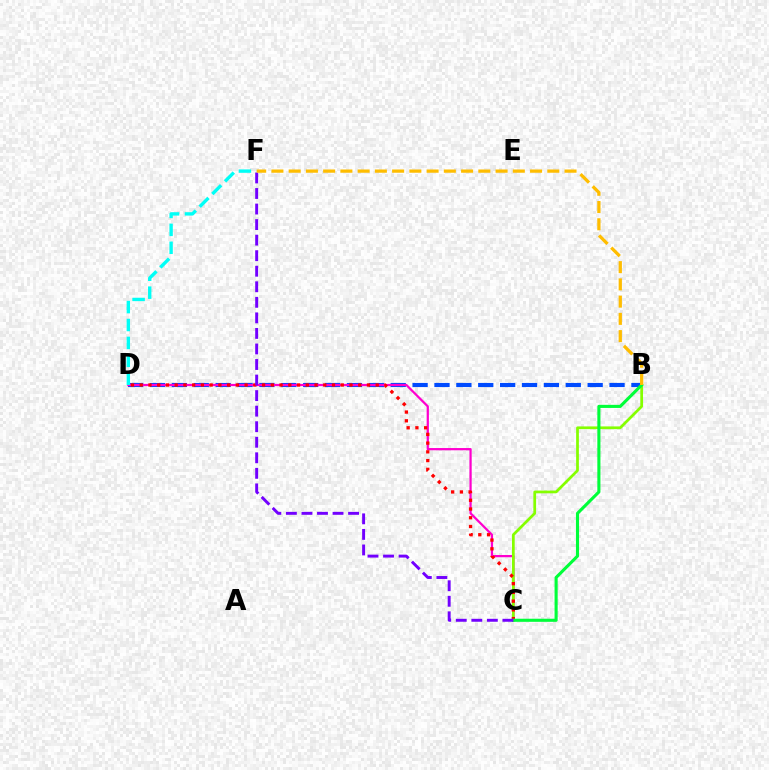{('B', 'D'): [{'color': '#004bff', 'line_style': 'dashed', 'thickness': 2.97}], ('C', 'D'): [{'color': '#ff00cf', 'line_style': 'solid', 'thickness': 1.62}, {'color': '#ff0000', 'line_style': 'dotted', 'thickness': 2.37}], ('B', 'C'): [{'color': '#84ff00', 'line_style': 'solid', 'thickness': 1.97}, {'color': '#00ff39', 'line_style': 'solid', 'thickness': 2.23}], ('D', 'F'): [{'color': '#00fff6', 'line_style': 'dashed', 'thickness': 2.43}], ('C', 'F'): [{'color': '#7200ff', 'line_style': 'dashed', 'thickness': 2.11}], ('B', 'F'): [{'color': '#ffbd00', 'line_style': 'dashed', 'thickness': 2.34}]}